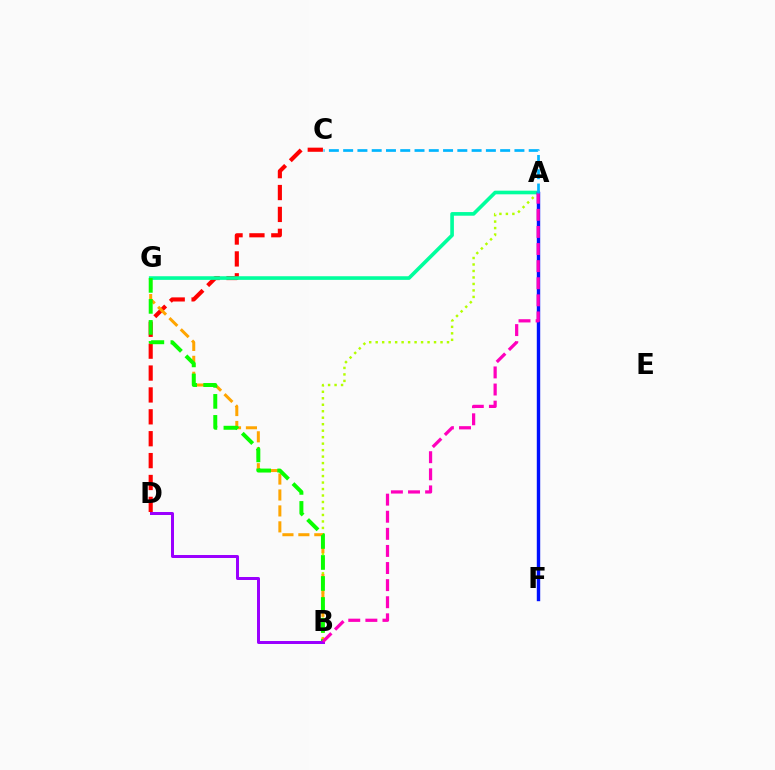{('C', 'D'): [{'color': '#ff0000', 'line_style': 'dashed', 'thickness': 2.97}], ('A', 'B'): [{'color': '#b3ff00', 'line_style': 'dotted', 'thickness': 1.76}, {'color': '#ff00bd', 'line_style': 'dashed', 'thickness': 2.32}], ('B', 'G'): [{'color': '#ffa500', 'line_style': 'dashed', 'thickness': 2.17}, {'color': '#08ff00', 'line_style': 'dashed', 'thickness': 2.85}], ('A', 'G'): [{'color': '#00ff9d', 'line_style': 'solid', 'thickness': 2.62}], ('B', 'D'): [{'color': '#9b00ff', 'line_style': 'solid', 'thickness': 2.16}], ('A', 'F'): [{'color': '#0010ff', 'line_style': 'solid', 'thickness': 2.45}], ('A', 'C'): [{'color': '#00b5ff', 'line_style': 'dashed', 'thickness': 1.94}]}